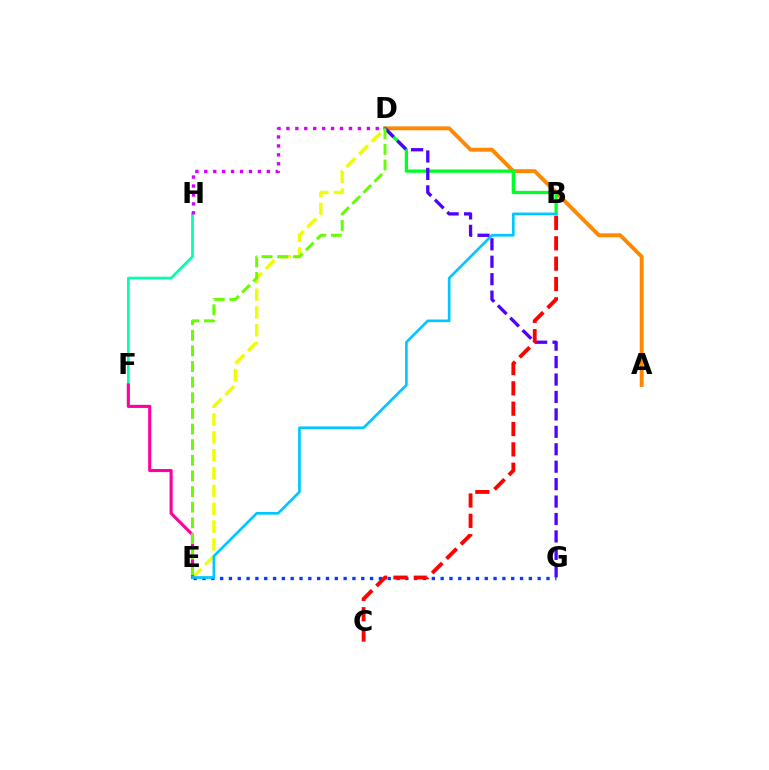{('D', 'E'): [{'color': '#eeff00', 'line_style': 'dashed', 'thickness': 2.42}, {'color': '#66ff00', 'line_style': 'dashed', 'thickness': 2.12}], ('A', 'D'): [{'color': '#ff8800', 'line_style': 'solid', 'thickness': 2.79}], ('F', 'H'): [{'color': '#00ffaf', 'line_style': 'solid', 'thickness': 1.94}], ('B', 'D'): [{'color': '#00ff27', 'line_style': 'solid', 'thickness': 2.37}], ('E', 'F'): [{'color': '#ff00a0', 'line_style': 'solid', 'thickness': 2.24}], ('D', 'G'): [{'color': '#4f00ff', 'line_style': 'dashed', 'thickness': 2.37}], ('D', 'H'): [{'color': '#d600ff', 'line_style': 'dotted', 'thickness': 2.43}], ('E', 'G'): [{'color': '#003fff', 'line_style': 'dotted', 'thickness': 2.4}], ('B', 'E'): [{'color': '#00c7ff', 'line_style': 'solid', 'thickness': 1.92}], ('B', 'C'): [{'color': '#ff0000', 'line_style': 'dashed', 'thickness': 2.76}]}